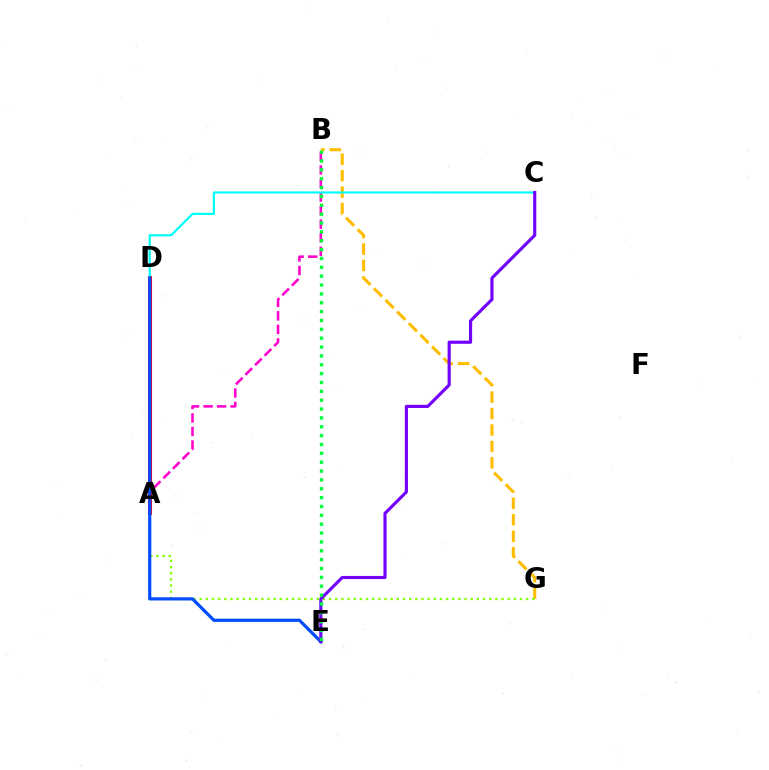{('A', 'D'): [{'color': '#ff0000', 'line_style': 'solid', 'thickness': 2.93}], ('B', 'G'): [{'color': '#ffbd00', 'line_style': 'dashed', 'thickness': 2.23}], ('A', 'G'): [{'color': '#84ff00', 'line_style': 'dotted', 'thickness': 1.67}], ('A', 'B'): [{'color': '#ff00cf', 'line_style': 'dashed', 'thickness': 1.84}], ('C', 'D'): [{'color': '#00fff6', 'line_style': 'solid', 'thickness': 1.58}], ('D', 'E'): [{'color': '#004bff', 'line_style': 'solid', 'thickness': 2.28}], ('C', 'E'): [{'color': '#7200ff', 'line_style': 'solid', 'thickness': 2.26}], ('B', 'E'): [{'color': '#00ff39', 'line_style': 'dotted', 'thickness': 2.41}]}